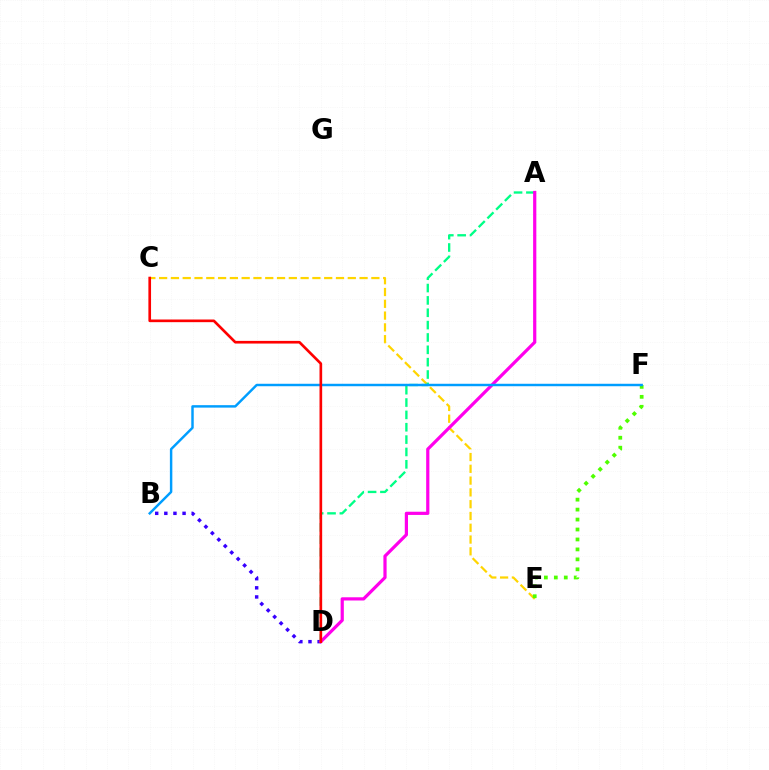{('B', 'D'): [{'color': '#3700ff', 'line_style': 'dotted', 'thickness': 2.48}], ('C', 'E'): [{'color': '#ffd500', 'line_style': 'dashed', 'thickness': 1.6}], ('A', 'D'): [{'color': '#00ff86', 'line_style': 'dashed', 'thickness': 1.68}, {'color': '#ff00ed', 'line_style': 'solid', 'thickness': 2.31}], ('E', 'F'): [{'color': '#4fff00', 'line_style': 'dotted', 'thickness': 2.7}], ('B', 'F'): [{'color': '#009eff', 'line_style': 'solid', 'thickness': 1.77}], ('C', 'D'): [{'color': '#ff0000', 'line_style': 'solid', 'thickness': 1.92}]}